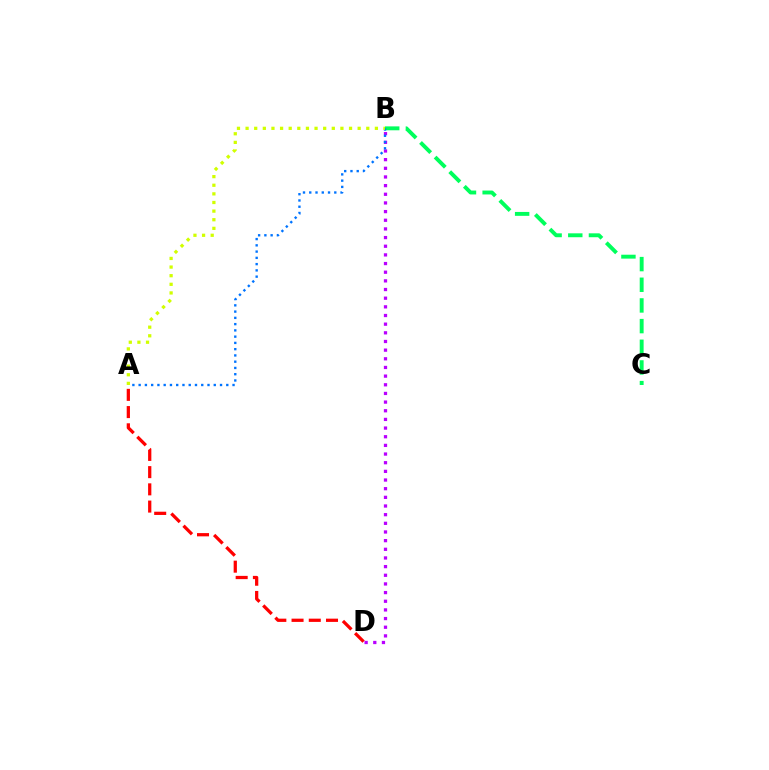{('B', 'D'): [{'color': '#b900ff', 'line_style': 'dotted', 'thickness': 2.35}], ('A', 'D'): [{'color': '#ff0000', 'line_style': 'dashed', 'thickness': 2.34}], ('B', 'C'): [{'color': '#00ff5c', 'line_style': 'dashed', 'thickness': 2.81}], ('A', 'B'): [{'color': '#0074ff', 'line_style': 'dotted', 'thickness': 1.7}, {'color': '#d1ff00', 'line_style': 'dotted', 'thickness': 2.34}]}